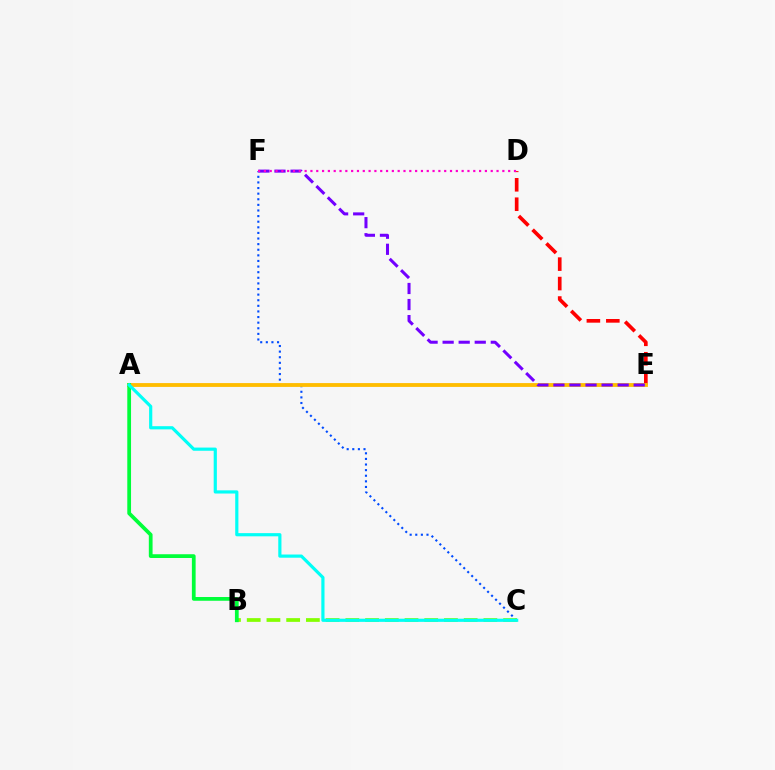{('C', 'F'): [{'color': '#004bff', 'line_style': 'dotted', 'thickness': 1.52}], ('B', 'C'): [{'color': '#84ff00', 'line_style': 'dashed', 'thickness': 2.68}], ('D', 'E'): [{'color': '#ff0000', 'line_style': 'dashed', 'thickness': 2.64}], ('A', 'E'): [{'color': '#ffbd00', 'line_style': 'solid', 'thickness': 2.76}], ('E', 'F'): [{'color': '#7200ff', 'line_style': 'dashed', 'thickness': 2.18}], ('A', 'B'): [{'color': '#00ff39', 'line_style': 'solid', 'thickness': 2.7}], ('D', 'F'): [{'color': '#ff00cf', 'line_style': 'dotted', 'thickness': 1.58}], ('A', 'C'): [{'color': '#00fff6', 'line_style': 'solid', 'thickness': 2.29}]}